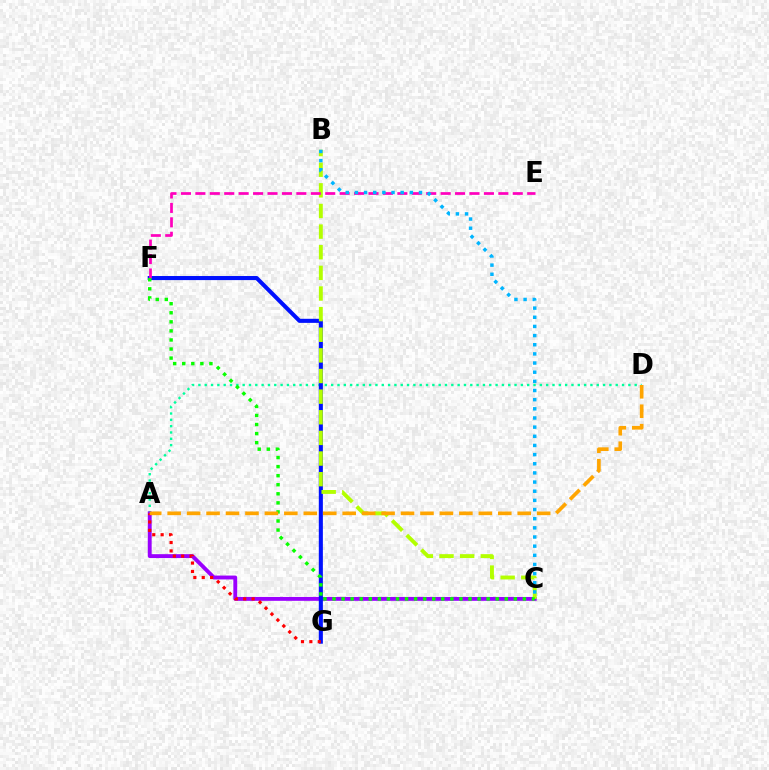{('A', 'D'): [{'color': '#00ff9d', 'line_style': 'dotted', 'thickness': 1.72}, {'color': '#ffa500', 'line_style': 'dashed', 'thickness': 2.64}], ('A', 'C'): [{'color': '#9b00ff', 'line_style': 'solid', 'thickness': 2.79}], ('F', 'G'): [{'color': '#0010ff', 'line_style': 'solid', 'thickness': 2.93}], ('B', 'C'): [{'color': '#b3ff00', 'line_style': 'dashed', 'thickness': 2.8}, {'color': '#00b5ff', 'line_style': 'dotted', 'thickness': 2.49}], ('E', 'F'): [{'color': '#ff00bd', 'line_style': 'dashed', 'thickness': 1.96}], ('A', 'G'): [{'color': '#ff0000', 'line_style': 'dotted', 'thickness': 2.28}], ('C', 'F'): [{'color': '#08ff00', 'line_style': 'dotted', 'thickness': 2.46}]}